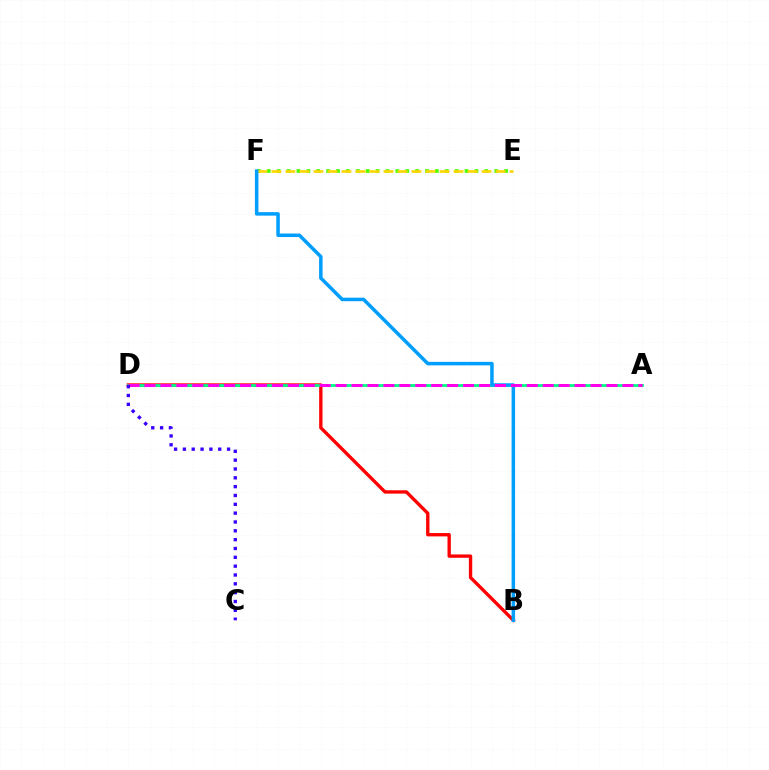{('B', 'D'): [{'color': '#ff0000', 'line_style': 'solid', 'thickness': 2.41}], ('E', 'F'): [{'color': '#4fff00', 'line_style': 'dotted', 'thickness': 2.69}, {'color': '#ffd500', 'line_style': 'dashed', 'thickness': 1.9}], ('A', 'D'): [{'color': '#00ff86', 'line_style': 'solid', 'thickness': 2.01}, {'color': '#ff00ed', 'line_style': 'dashed', 'thickness': 2.16}], ('B', 'F'): [{'color': '#009eff', 'line_style': 'solid', 'thickness': 2.52}], ('C', 'D'): [{'color': '#3700ff', 'line_style': 'dotted', 'thickness': 2.4}]}